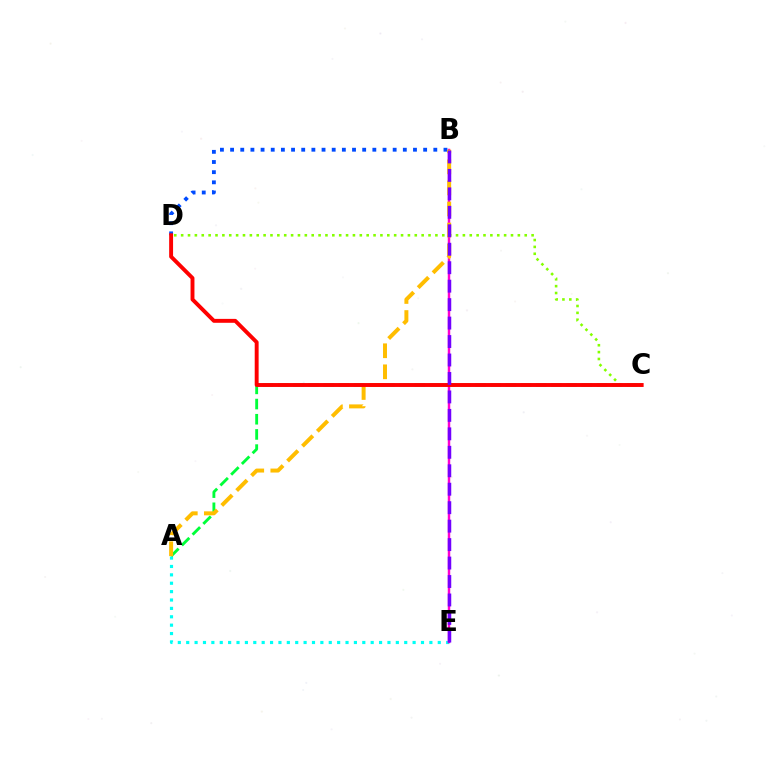{('A', 'E'): [{'color': '#00fff6', 'line_style': 'dotted', 'thickness': 2.28}], ('A', 'C'): [{'color': '#00ff39', 'line_style': 'dashed', 'thickness': 2.06}], ('B', 'E'): [{'color': '#ff00cf', 'line_style': 'solid', 'thickness': 1.78}, {'color': '#7200ff', 'line_style': 'dashed', 'thickness': 2.51}], ('B', 'D'): [{'color': '#004bff', 'line_style': 'dotted', 'thickness': 2.76}], ('C', 'D'): [{'color': '#84ff00', 'line_style': 'dotted', 'thickness': 1.87}, {'color': '#ff0000', 'line_style': 'solid', 'thickness': 2.81}], ('A', 'B'): [{'color': '#ffbd00', 'line_style': 'dashed', 'thickness': 2.86}]}